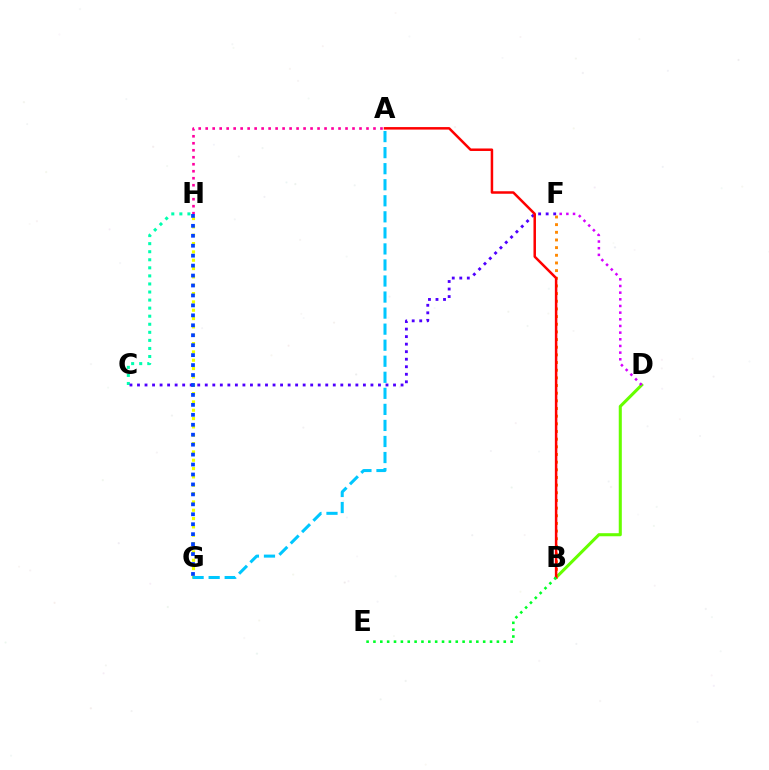{('C', 'H'): [{'color': '#00ffaf', 'line_style': 'dotted', 'thickness': 2.19}], ('G', 'H'): [{'color': '#eeff00', 'line_style': 'dotted', 'thickness': 2.26}, {'color': '#003fff', 'line_style': 'dotted', 'thickness': 2.7}], ('C', 'F'): [{'color': '#4f00ff', 'line_style': 'dotted', 'thickness': 2.05}], ('B', 'D'): [{'color': '#66ff00', 'line_style': 'solid', 'thickness': 2.21}], ('B', 'F'): [{'color': '#ff8800', 'line_style': 'dotted', 'thickness': 2.08}], ('A', 'H'): [{'color': '#ff00a0', 'line_style': 'dotted', 'thickness': 1.9}], ('D', 'F'): [{'color': '#d600ff', 'line_style': 'dotted', 'thickness': 1.81}], ('A', 'B'): [{'color': '#ff0000', 'line_style': 'solid', 'thickness': 1.8}], ('A', 'G'): [{'color': '#00c7ff', 'line_style': 'dashed', 'thickness': 2.18}], ('B', 'E'): [{'color': '#00ff27', 'line_style': 'dotted', 'thickness': 1.86}]}